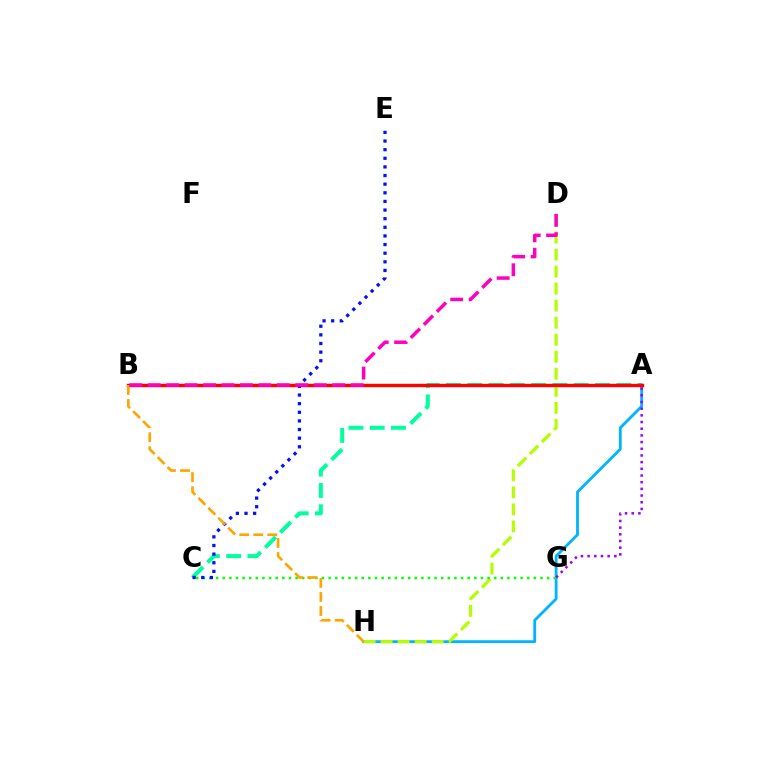{('A', 'C'): [{'color': '#00ff9d', 'line_style': 'dashed', 'thickness': 2.89}], ('A', 'H'): [{'color': '#00b5ff', 'line_style': 'solid', 'thickness': 2.04}], ('D', 'H'): [{'color': '#b3ff00', 'line_style': 'dashed', 'thickness': 2.31}], ('C', 'G'): [{'color': '#08ff00', 'line_style': 'dotted', 'thickness': 1.8}], ('A', 'B'): [{'color': '#ff0000', 'line_style': 'solid', 'thickness': 2.44}], ('A', 'G'): [{'color': '#9b00ff', 'line_style': 'dotted', 'thickness': 1.82}], ('C', 'E'): [{'color': '#0010ff', 'line_style': 'dotted', 'thickness': 2.34}], ('B', 'H'): [{'color': '#ffa500', 'line_style': 'dashed', 'thickness': 1.91}], ('B', 'D'): [{'color': '#ff00bd', 'line_style': 'dashed', 'thickness': 2.51}]}